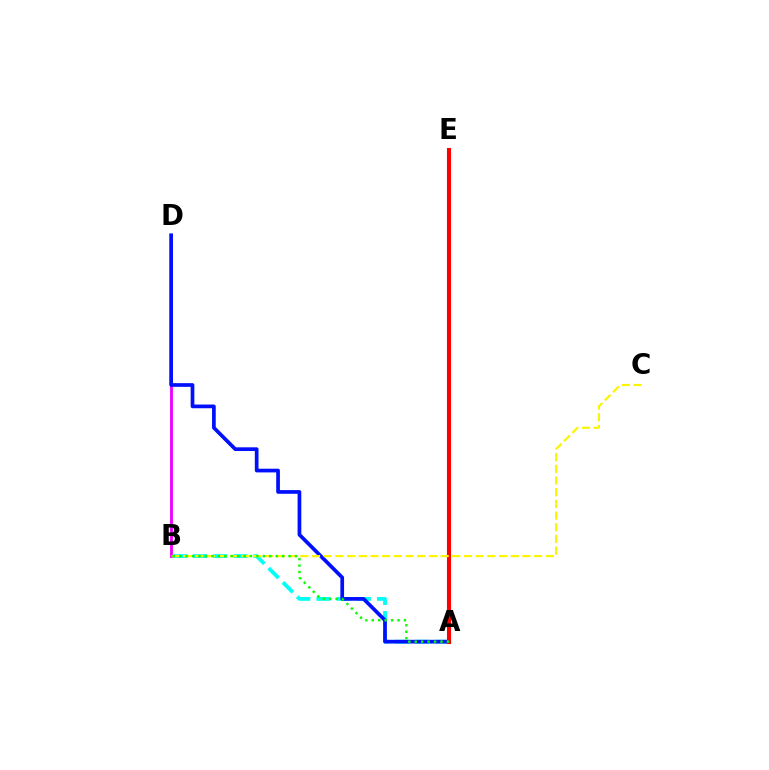{('A', 'B'): [{'color': '#00fff6', 'line_style': 'dashed', 'thickness': 2.74}, {'color': '#08ff00', 'line_style': 'dotted', 'thickness': 1.75}], ('B', 'D'): [{'color': '#ee00ff', 'line_style': 'solid', 'thickness': 2.03}], ('A', 'D'): [{'color': '#0010ff', 'line_style': 'solid', 'thickness': 2.67}], ('A', 'E'): [{'color': '#ff0000', 'line_style': 'solid', 'thickness': 2.96}], ('B', 'C'): [{'color': '#fcf500', 'line_style': 'dashed', 'thickness': 1.59}]}